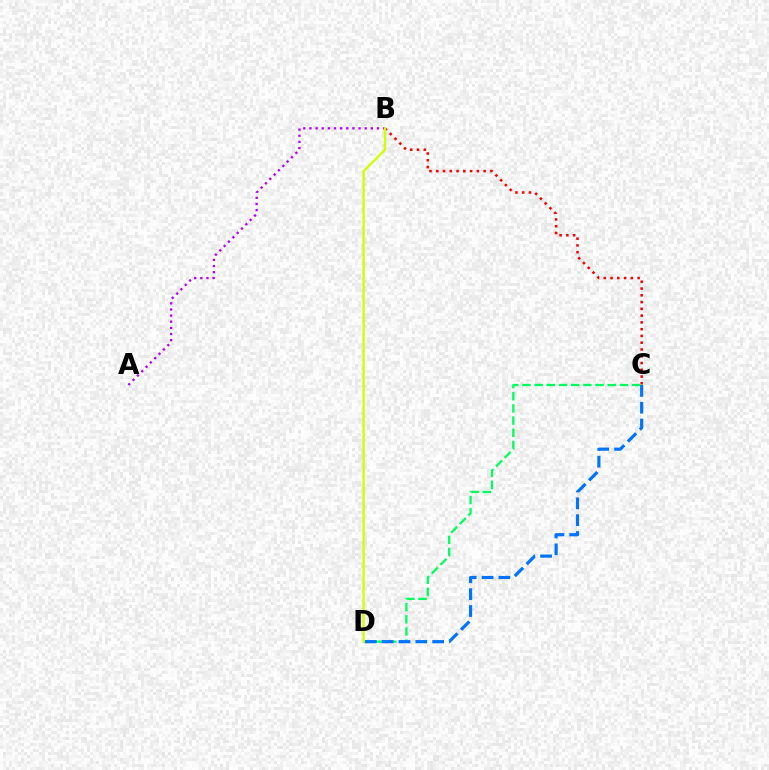{('B', 'C'): [{'color': '#ff0000', 'line_style': 'dotted', 'thickness': 1.84}], ('C', 'D'): [{'color': '#00ff5c', 'line_style': 'dashed', 'thickness': 1.66}, {'color': '#0074ff', 'line_style': 'dashed', 'thickness': 2.29}], ('A', 'B'): [{'color': '#b900ff', 'line_style': 'dotted', 'thickness': 1.67}], ('B', 'D'): [{'color': '#d1ff00', 'line_style': 'solid', 'thickness': 1.68}]}